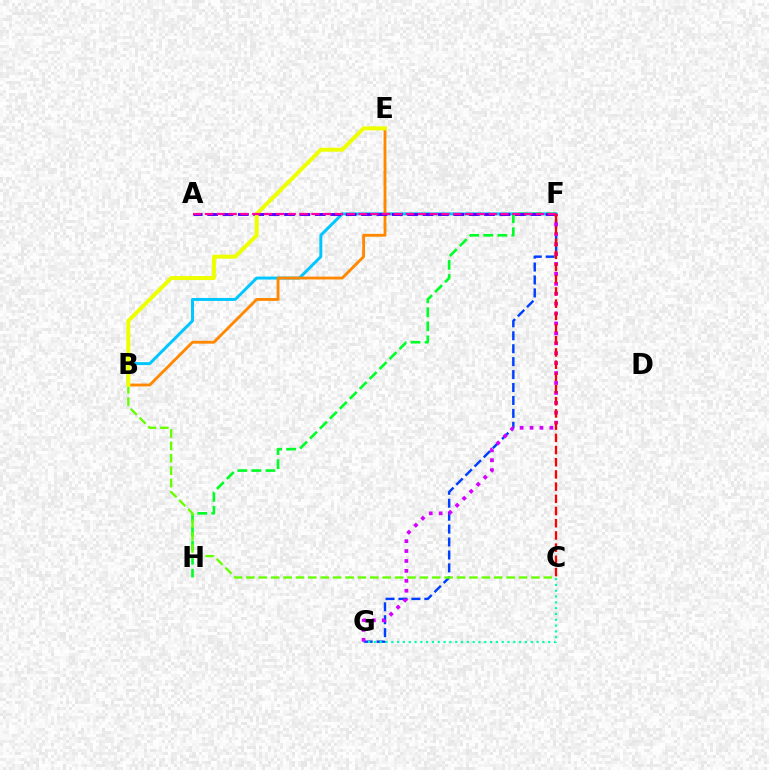{('B', 'F'): [{'color': '#00c7ff', 'line_style': 'solid', 'thickness': 2.14}], ('F', 'H'): [{'color': '#00ff27', 'line_style': 'dashed', 'thickness': 1.91}], ('F', 'G'): [{'color': '#003fff', 'line_style': 'dashed', 'thickness': 1.76}, {'color': '#d600ff', 'line_style': 'dotted', 'thickness': 2.69}], ('B', 'E'): [{'color': '#ff8800', 'line_style': 'solid', 'thickness': 2.05}, {'color': '#eeff00', 'line_style': 'solid', 'thickness': 2.86}], ('B', 'C'): [{'color': '#66ff00', 'line_style': 'dashed', 'thickness': 1.68}], ('A', 'F'): [{'color': '#4f00ff', 'line_style': 'dashed', 'thickness': 2.09}, {'color': '#ff00a0', 'line_style': 'dashed', 'thickness': 1.61}], ('C', 'G'): [{'color': '#00ffaf', 'line_style': 'dotted', 'thickness': 1.58}], ('C', 'F'): [{'color': '#ff0000', 'line_style': 'dashed', 'thickness': 1.66}]}